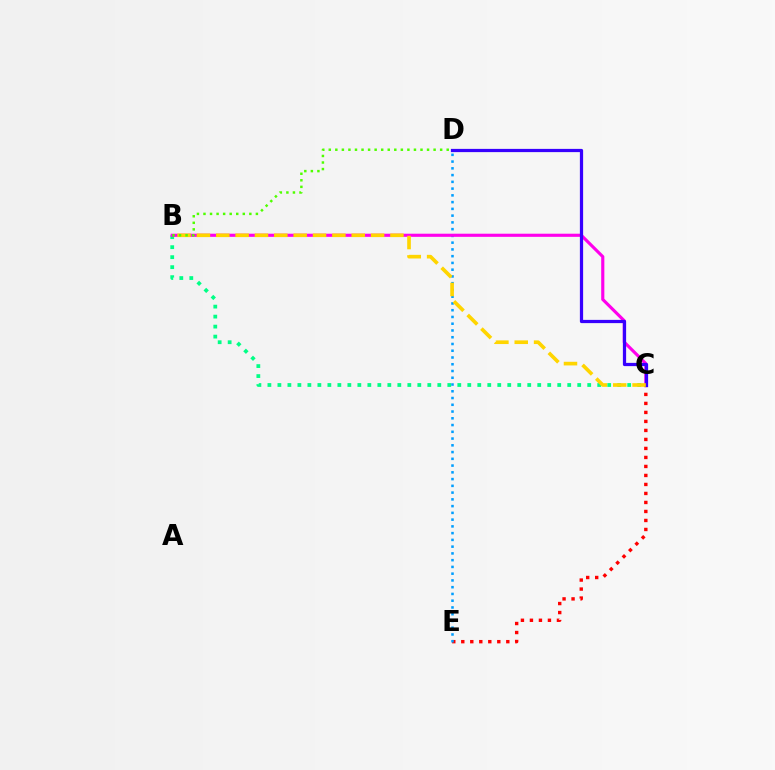{('B', 'C'): [{'color': '#00ff86', 'line_style': 'dotted', 'thickness': 2.72}, {'color': '#ff00ed', 'line_style': 'solid', 'thickness': 2.26}, {'color': '#ffd500', 'line_style': 'dashed', 'thickness': 2.63}], ('C', 'E'): [{'color': '#ff0000', 'line_style': 'dotted', 'thickness': 2.45}], ('D', 'E'): [{'color': '#009eff', 'line_style': 'dotted', 'thickness': 1.84}], ('C', 'D'): [{'color': '#3700ff', 'line_style': 'solid', 'thickness': 2.33}], ('B', 'D'): [{'color': '#4fff00', 'line_style': 'dotted', 'thickness': 1.78}]}